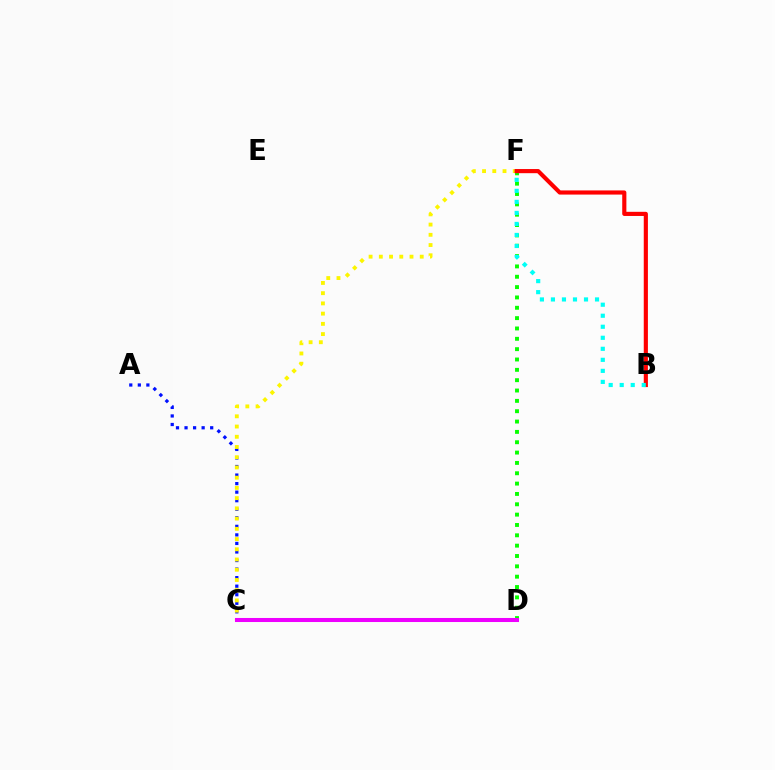{('A', 'C'): [{'color': '#0010ff', 'line_style': 'dotted', 'thickness': 2.32}], ('D', 'F'): [{'color': '#08ff00', 'line_style': 'dotted', 'thickness': 2.81}], ('C', 'F'): [{'color': '#fcf500', 'line_style': 'dotted', 'thickness': 2.78}], ('B', 'F'): [{'color': '#ff0000', 'line_style': 'solid', 'thickness': 2.99}, {'color': '#00fff6', 'line_style': 'dotted', 'thickness': 3.0}], ('C', 'D'): [{'color': '#ee00ff', 'line_style': 'solid', 'thickness': 2.92}]}